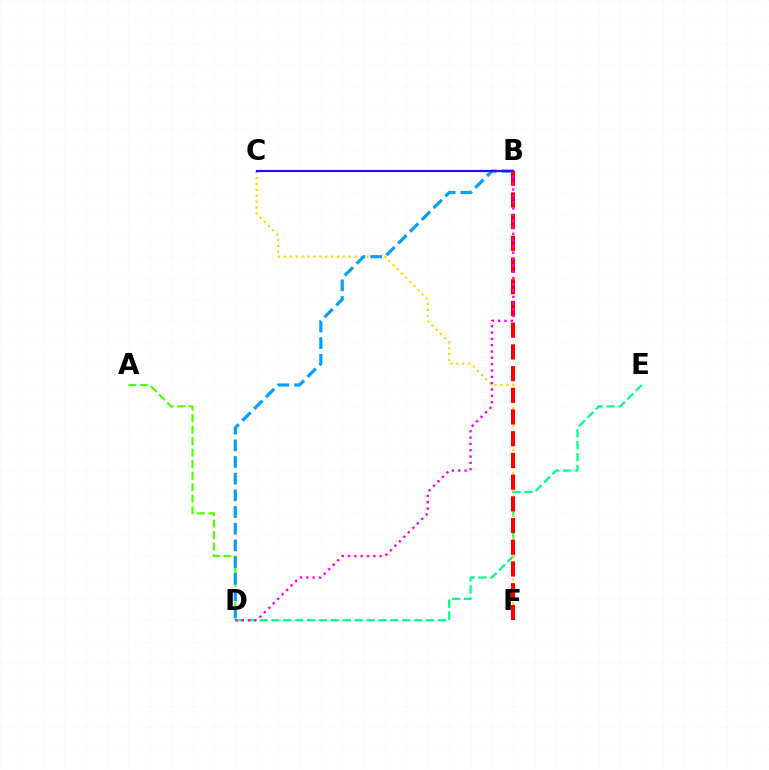{('A', 'D'): [{'color': '#4fff00', 'line_style': 'dashed', 'thickness': 1.57}], ('D', 'E'): [{'color': '#00ff86', 'line_style': 'dashed', 'thickness': 1.62}], ('C', 'F'): [{'color': '#ffd500', 'line_style': 'dotted', 'thickness': 1.6}], ('B', 'D'): [{'color': '#009eff', 'line_style': 'dashed', 'thickness': 2.27}, {'color': '#ff00ed', 'line_style': 'dotted', 'thickness': 1.72}], ('B', 'F'): [{'color': '#ff0000', 'line_style': 'dashed', 'thickness': 2.95}], ('B', 'C'): [{'color': '#3700ff', 'line_style': 'solid', 'thickness': 1.58}]}